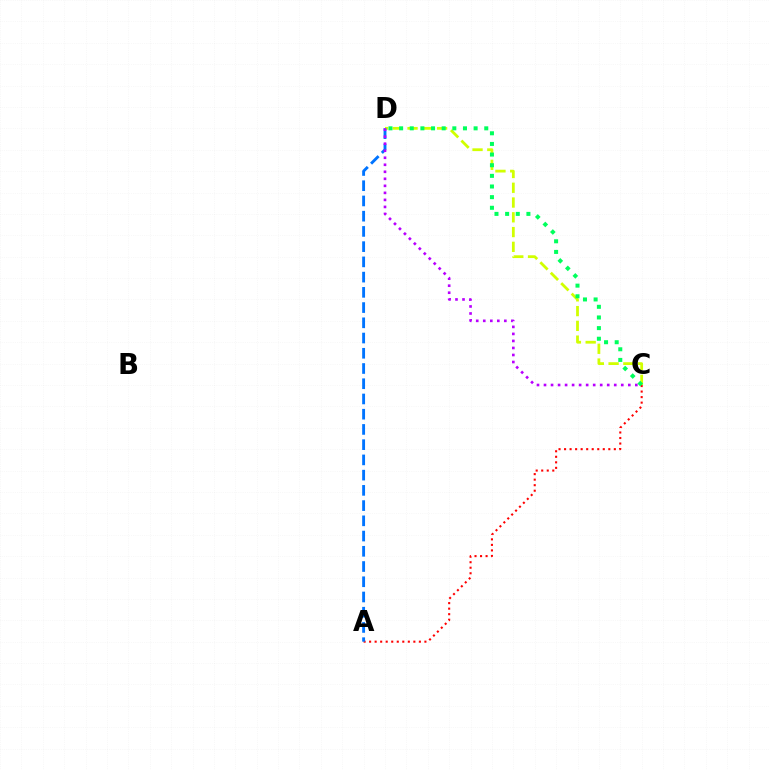{('A', 'C'): [{'color': '#ff0000', 'line_style': 'dotted', 'thickness': 1.5}], ('C', 'D'): [{'color': '#d1ff00', 'line_style': 'dashed', 'thickness': 2.01}, {'color': '#00ff5c', 'line_style': 'dotted', 'thickness': 2.89}, {'color': '#b900ff', 'line_style': 'dotted', 'thickness': 1.91}], ('A', 'D'): [{'color': '#0074ff', 'line_style': 'dashed', 'thickness': 2.07}]}